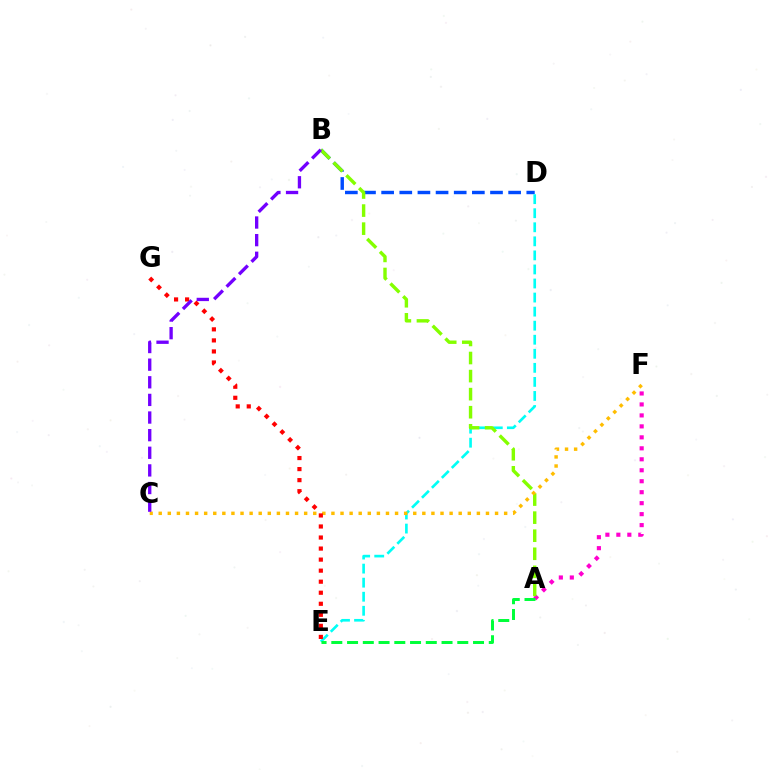{('B', 'D'): [{'color': '#004bff', 'line_style': 'dashed', 'thickness': 2.46}], ('D', 'E'): [{'color': '#00fff6', 'line_style': 'dashed', 'thickness': 1.91}], ('A', 'F'): [{'color': '#ff00cf', 'line_style': 'dotted', 'thickness': 2.98}], ('A', 'B'): [{'color': '#84ff00', 'line_style': 'dashed', 'thickness': 2.45}], ('C', 'F'): [{'color': '#ffbd00', 'line_style': 'dotted', 'thickness': 2.47}], ('E', 'G'): [{'color': '#ff0000', 'line_style': 'dotted', 'thickness': 3.0}], ('B', 'C'): [{'color': '#7200ff', 'line_style': 'dashed', 'thickness': 2.39}], ('A', 'E'): [{'color': '#00ff39', 'line_style': 'dashed', 'thickness': 2.14}]}